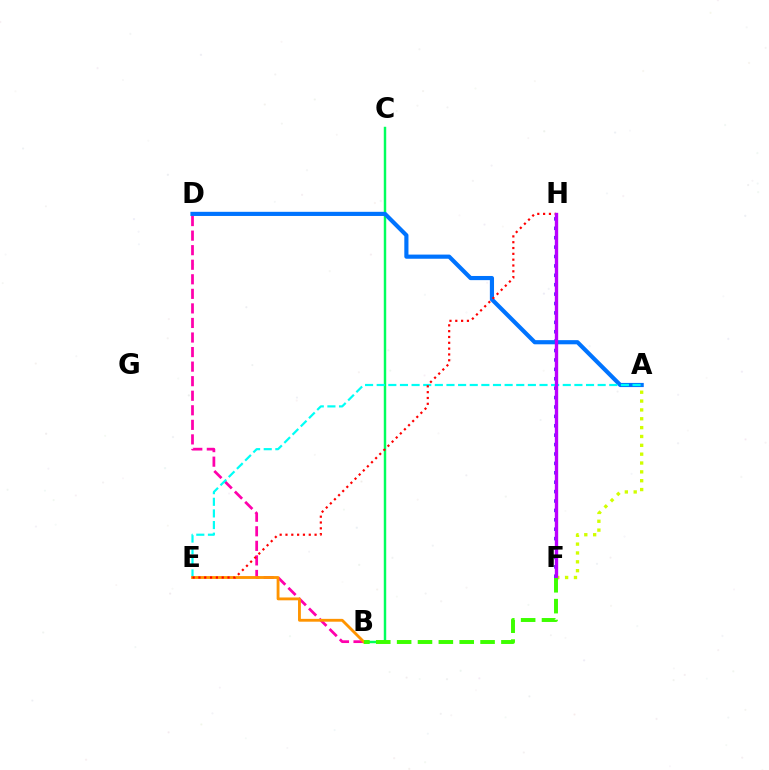{('F', 'H'): [{'color': '#2500ff', 'line_style': 'dotted', 'thickness': 2.55}, {'color': '#b900ff', 'line_style': 'solid', 'thickness': 2.41}], ('B', 'C'): [{'color': '#00ff5c', 'line_style': 'solid', 'thickness': 1.76}], ('A', 'D'): [{'color': '#0074ff', 'line_style': 'solid', 'thickness': 2.99}], ('B', 'D'): [{'color': '#ff00ac', 'line_style': 'dashed', 'thickness': 1.98}], ('A', 'E'): [{'color': '#00fff6', 'line_style': 'dashed', 'thickness': 1.58}], ('B', 'E'): [{'color': '#ff9400', 'line_style': 'solid', 'thickness': 2.05}], ('E', 'H'): [{'color': '#ff0000', 'line_style': 'dotted', 'thickness': 1.58}], ('A', 'F'): [{'color': '#d1ff00', 'line_style': 'dotted', 'thickness': 2.4}], ('B', 'F'): [{'color': '#3dff00', 'line_style': 'dashed', 'thickness': 2.83}]}